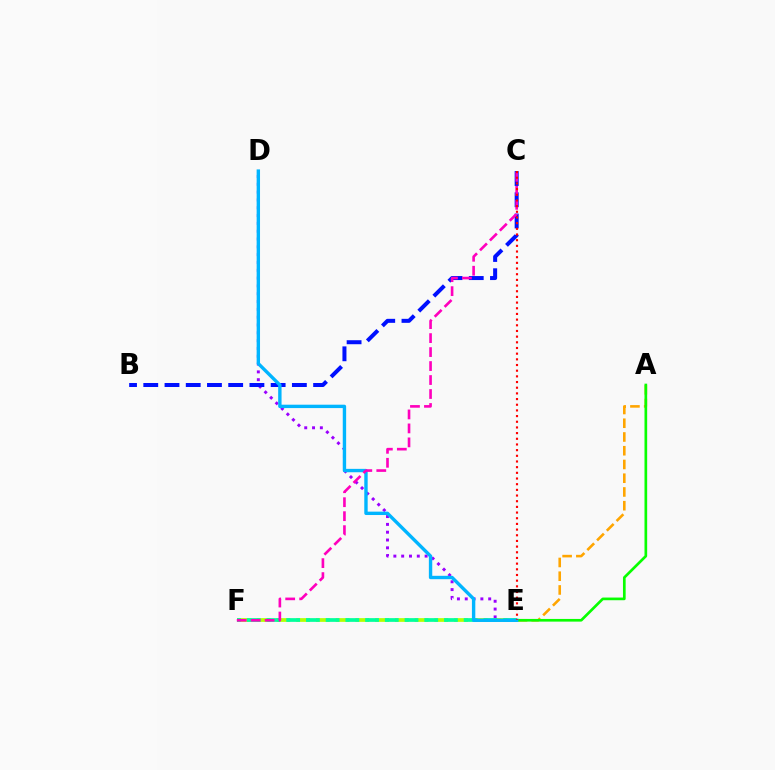{('D', 'E'): [{'color': '#9b00ff', 'line_style': 'dotted', 'thickness': 2.12}, {'color': '#00b5ff', 'line_style': 'solid', 'thickness': 2.44}], ('A', 'E'): [{'color': '#ffa500', 'line_style': 'dashed', 'thickness': 1.87}, {'color': '#08ff00', 'line_style': 'solid', 'thickness': 1.93}], ('B', 'C'): [{'color': '#0010ff', 'line_style': 'dashed', 'thickness': 2.88}], ('E', 'F'): [{'color': '#b3ff00', 'line_style': 'dashed', 'thickness': 2.68}, {'color': '#00ff9d', 'line_style': 'dashed', 'thickness': 2.68}], ('C', 'F'): [{'color': '#ff00bd', 'line_style': 'dashed', 'thickness': 1.9}], ('C', 'E'): [{'color': '#ff0000', 'line_style': 'dotted', 'thickness': 1.54}]}